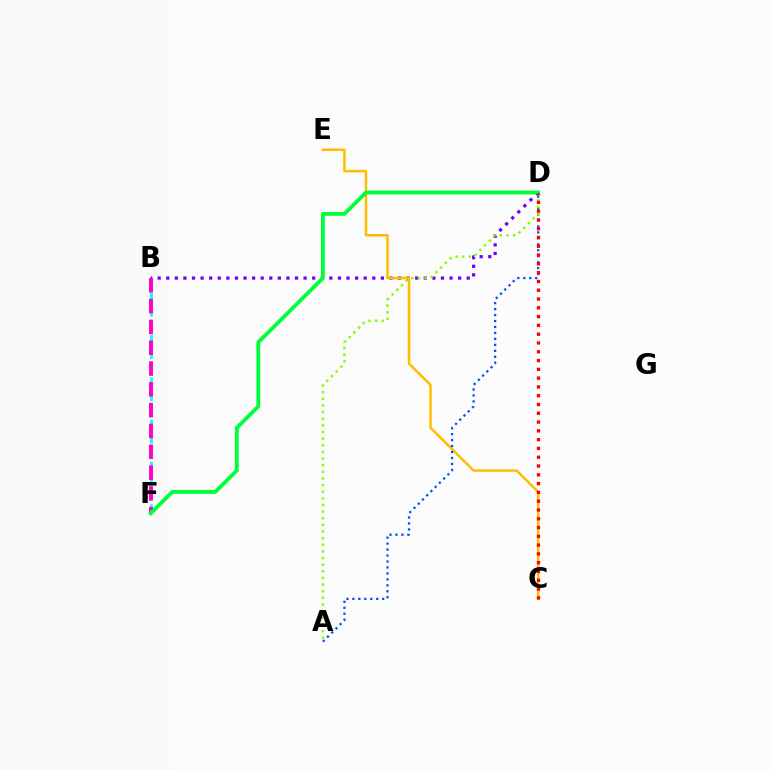{('B', 'D'): [{'color': '#7200ff', 'line_style': 'dotted', 'thickness': 2.33}], ('B', 'F'): [{'color': '#00fff6', 'line_style': 'dashed', 'thickness': 1.92}, {'color': '#ff00cf', 'line_style': 'dashed', 'thickness': 2.83}], ('C', 'E'): [{'color': '#ffbd00', 'line_style': 'solid', 'thickness': 1.79}], ('A', 'D'): [{'color': '#004bff', 'line_style': 'dotted', 'thickness': 1.62}, {'color': '#84ff00', 'line_style': 'dotted', 'thickness': 1.8}], ('D', 'F'): [{'color': '#00ff39', 'line_style': 'solid', 'thickness': 2.76}], ('C', 'D'): [{'color': '#ff0000', 'line_style': 'dotted', 'thickness': 2.39}]}